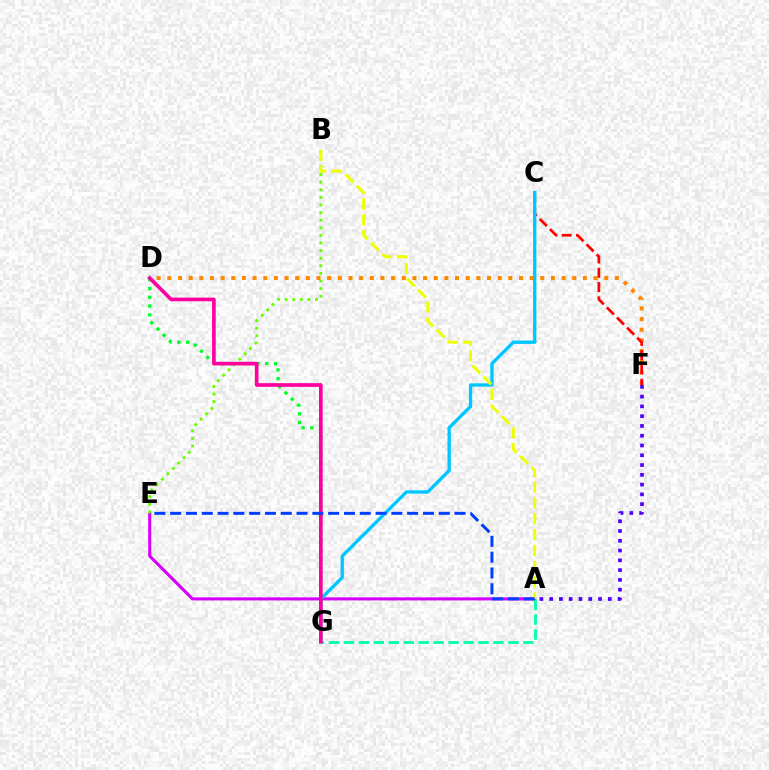{('A', 'E'): [{'color': '#d600ff', 'line_style': 'solid', 'thickness': 2.22}, {'color': '#003fff', 'line_style': 'dashed', 'thickness': 2.15}], ('D', 'G'): [{'color': '#00ff27', 'line_style': 'dotted', 'thickness': 2.39}, {'color': '#ff00a0', 'line_style': 'solid', 'thickness': 2.64}], ('D', 'F'): [{'color': '#ff8800', 'line_style': 'dotted', 'thickness': 2.9}], ('C', 'F'): [{'color': '#ff0000', 'line_style': 'dashed', 'thickness': 1.94}], ('C', 'G'): [{'color': '#00c7ff', 'line_style': 'solid', 'thickness': 2.4}], ('B', 'E'): [{'color': '#66ff00', 'line_style': 'dotted', 'thickness': 2.07}], ('A', 'B'): [{'color': '#eeff00', 'line_style': 'dashed', 'thickness': 2.15}], ('A', 'G'): [{'color': '#00ffaf', 'line_style': 'dashed', 'thickness': 2.03}], ('A', 'F'): [{'color': '#4f00ff', 'line_style': 'dotted', 'thickness': 2.66}]}